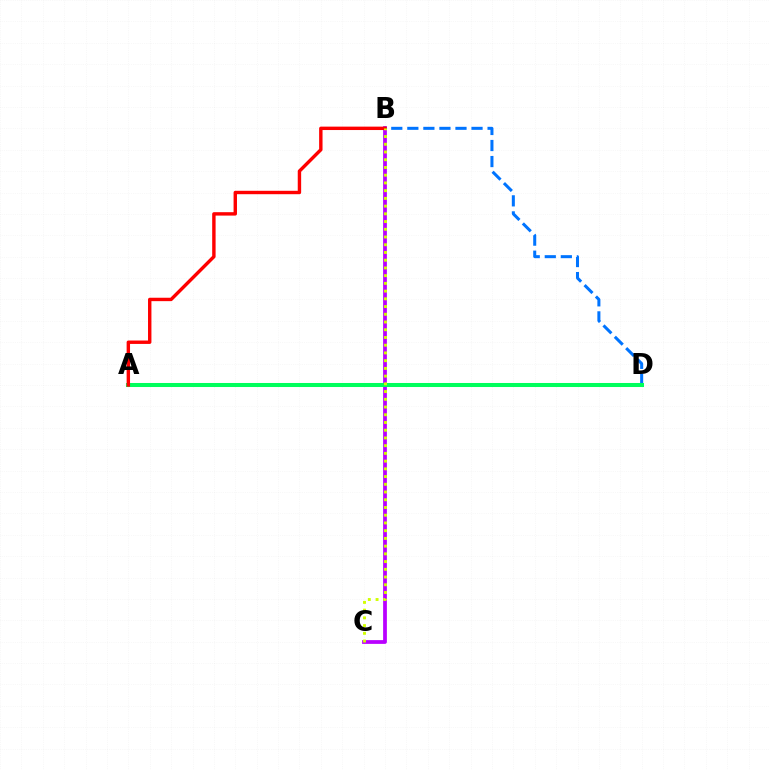{('B', 'C'): [{'color': '#b900ff', 'line_style': 'solid', 'thickness': 2.71}, {'color': '#d1ff00', 'line_style': 'dotted', 'thickness': 2.1}], ('B', 'D'): [{'color': '#0074ff', 'line_style': 'dashed', 'thickness': 2.18}], ('A', 'D'): [{'color': '#00ff5c', 'line_style': 'solid', 'thickness': 2.9}], ('A', 'B'): [{'color': '#ff0000', 'line_style': 'solid', 'thickness': 2.45}]}